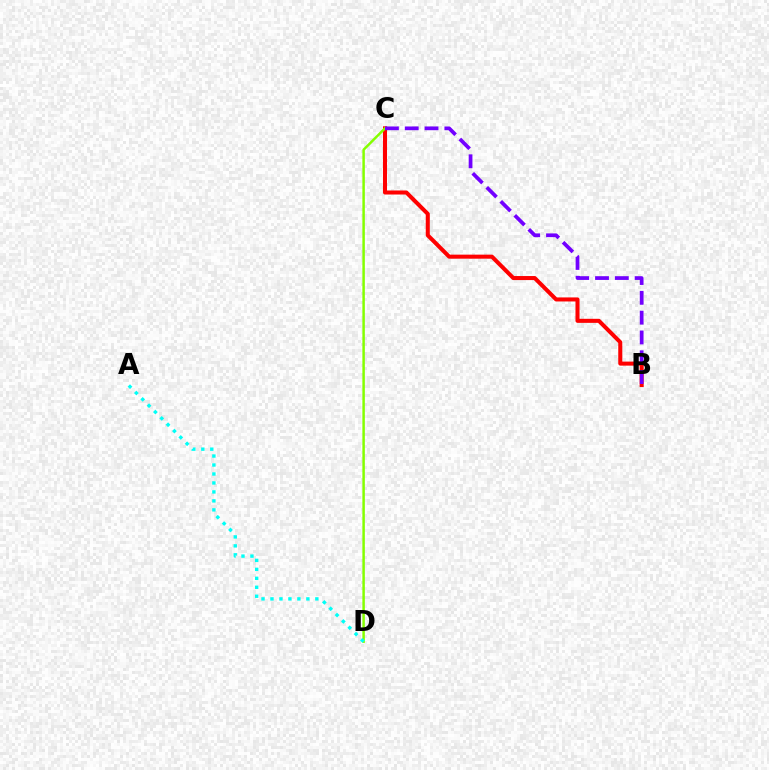{('B', 'C'): [{'color': '#ff0000', 'line_style': 'solid', 'thickness': 2.91}, {'color': '#7200ff', 'line_style': 'dashed', 'thickness': 2.69}], ('C', 'D'): [{'color': '#84ff00', 'line_style': 'solid', 'thickness': 1.79}], ('A', 'D'): [{'color': '#00fff6', 'line_style': 'dotted', 'thickness': 2.44}]}